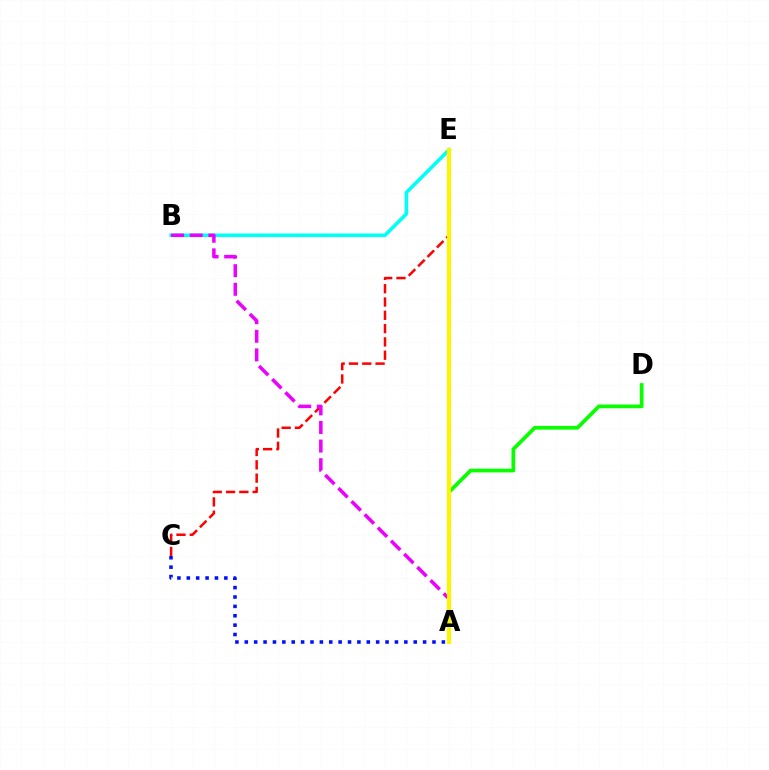{('C', 'E'): [{'color': '#ff0000', 'line_style': 'dashed', 'thickness': 1.81}], ('A', 'D'): [{'color': '#08ff00', 'line_style': 'solid', 'thickness': 2.67}], ('A', 'C'): [{'color': '#0010ff', 'line_style': 'dotted', 'thickness': 2.55}], ('B', 'E'): [{'color': '#00fff6', 'line_style': 'solid', 'thickness': 2.58}], ('A', 'B'): [{'color': '#ee00ff', 'line_style': 'dashed', 'thickness': 2.53}], ('A', 'E'): [{'color': '#fcf500', 'line_style': 'solid', 'thickness': 2.99}]}